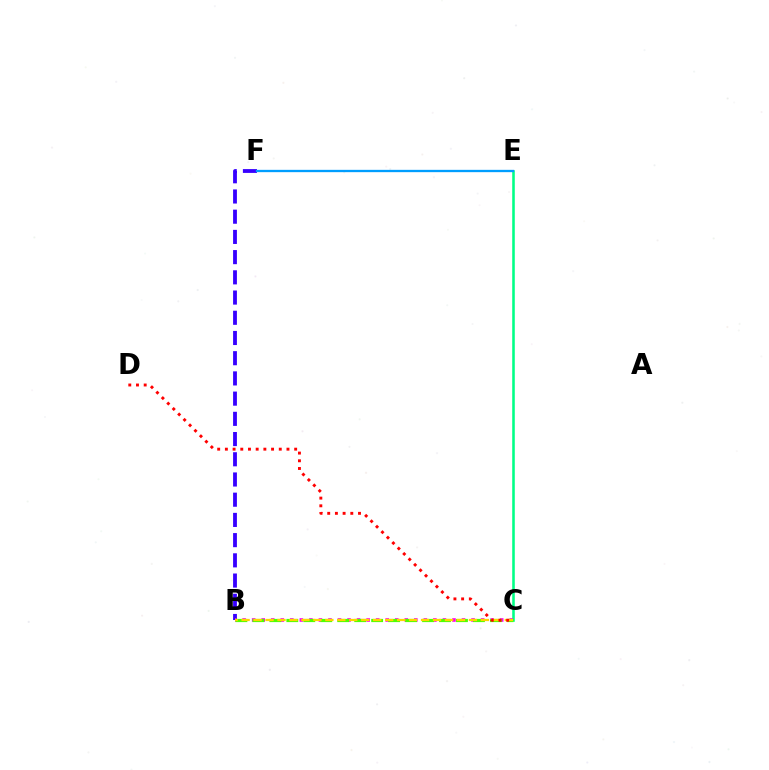{('C', 'E'): [{'color': '#00ff86', 'line_style': 'solid', 'thickness': 1.85}], ('B', 'F'): [{'color': '#3700ff', 'line_style': 'dashed', 'thickness': 2.75}], ('E', 'F'): [{'color': '#009eff', 'line_style': 'solid', 'thickness': 1.66}], ('B', 'C'): [{'color': '#ff00ed', 'line_style': 'dotted', 'thickness': 2.59}, {'color': '#4fff00', 'line_style': 'dashed', 'thickness': 2.3}, {'color': '#ffd500', 'line_style': 'dashed', 'thickness': 1.63}], ('C', 'D'): [{'color': '#ff0000', 'line_style': 'dotted', 'thickness': 2.09}]}